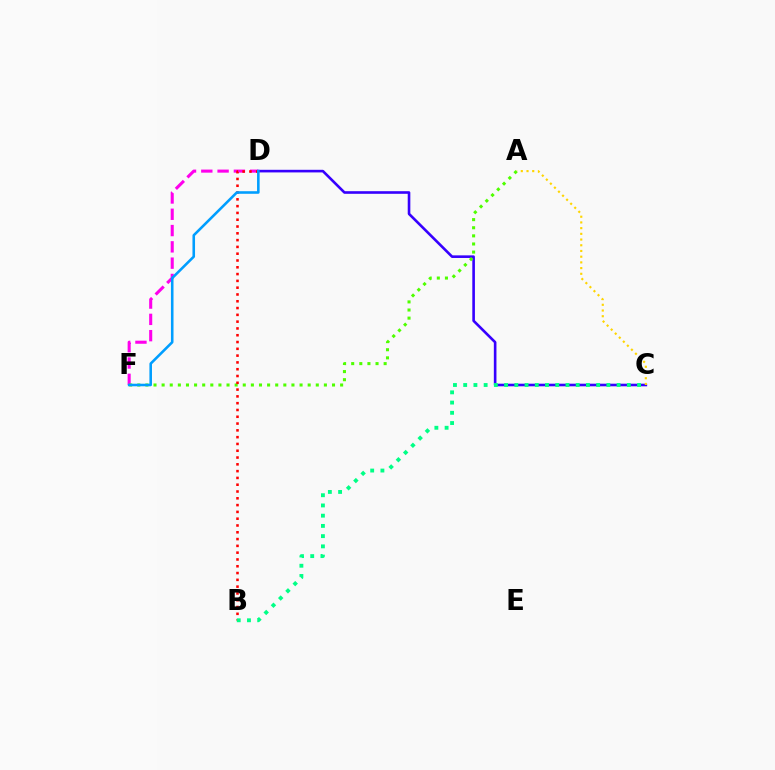{('C', 'D'): [{'color': '#3700ff', 'line_style': 'solid', 'thickness': 1.88}], ('D', 'F'): [{'color': '#ff00ed', 'line_style': 'dashed', 'thickness': 2.21}, {'color': '#009eff', 'line_style': 'solid', 'thickness': 1.85}], ('A', 'C'): [{'color': '#ffd500', 'line_style': 'dotted', 'thickness': 1.55}], ('A', 'F'): [{'color': '#4fff00', 'line_style': 'dotted', 'thickness': 2.2}], ('B', 'D'): [{'color': '#ff0000', 'line_style': 'dotted', 'thickness': 1.85}], ('B', 'C'): [{'color': '#00ff86', 'line_style': 'dotted', 'thickness': 2.78}]}